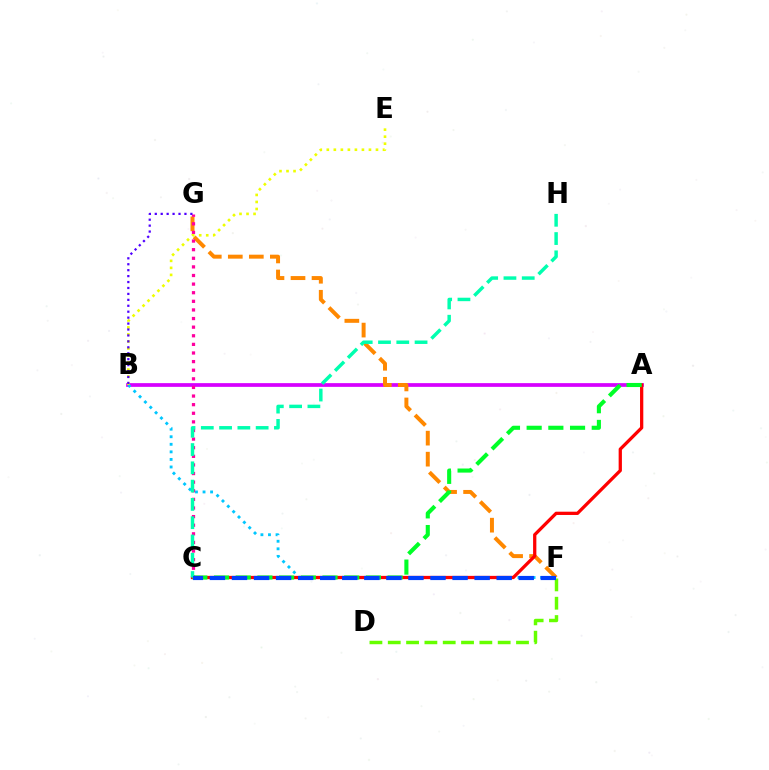{('A', 'B'): [{'color': '#d600ff', 'line_style': 'solid', 'thickness': 2.68}], ('B', 'F'): [{'color': '#00c7ff', 'line_style': 'dotted', 'thickness': 2.05}], ('F', 'G'): [{'color': '#ff8800', 'line_style': 'dashed', 'thickness': 2.86}], ('A', 'C'): [{'color': '#ff0000', 'line_style': 'solid', 'thickness': 2.35}, {'color': '#00ff27', 'line_style': 'dashed', 'thickness': 2.95}], ('C', 'G'): [{'color': '#ff00a0', 'line_style': 'dotted', 'thickness': 2.34}], ('C', 'H'): [{'color': '#00ffaf', 'line_style': 'dashed', 'thickness': 2.48}], ('D', 'F'): [{'color': '#66ff00', 'line_style': 'dashed', 'thickness': 2.49}], ('C', 'F'): [{'color': '#003fff', 'line_style': 'dashed', 'thickness': 3.0}], ('B', 'E'): [{'color': '#eeff00', 'line_style': 'dotted', 'thickness': 1.91}], ('B', 'G'): [{'color': '#4f00ff', 'line_style': 'dotted', 'thickness': 1.61}]}